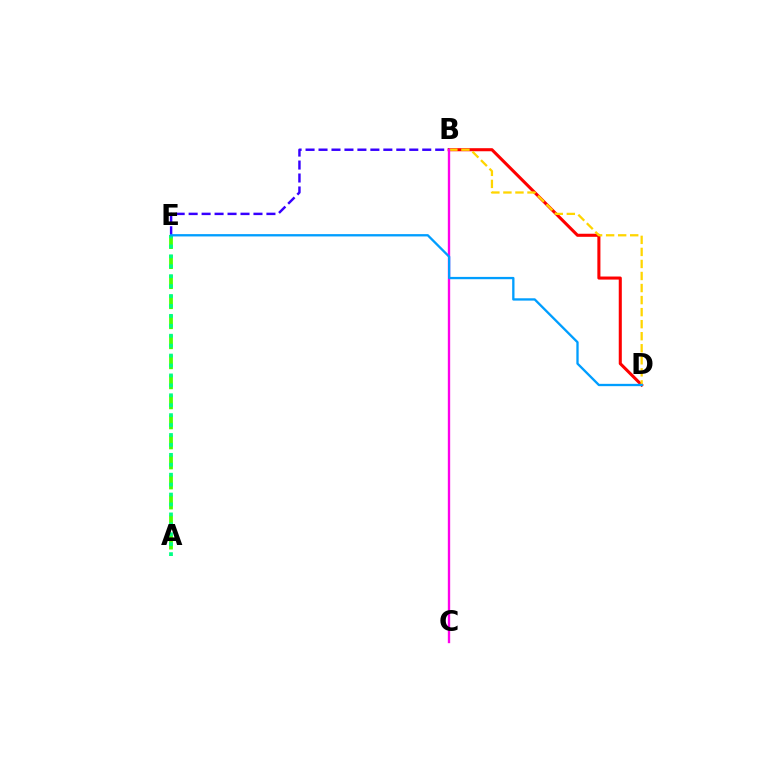{('A', 'E'): [{'color': '#4fff00', 'line_style': 'dashed', 'thickness': 2.72}, {'color': '#00ff86', 'line_style': 'dotted', 'thickness': 2.7}], ('B', 'D'): [{'color': '#ff0000', 'line_style': 'solid', 'thickness': 2.21}, {'color': '#ffd500', 'line_style': 'dashed', 'thickness': 1.64}], ('B', 'E'): [{'color': '#3700ff', 'line_style': 'dashed', 'thickness': 1.76}], ('B', 'C'): [{'color': '#ff00ed', 'line_style': 'solid', 'thickness': 1.69}], ('D', 'E'): [{'color': '#009eff', 'line_style': 'solid', 'thickness': 1.67}]}